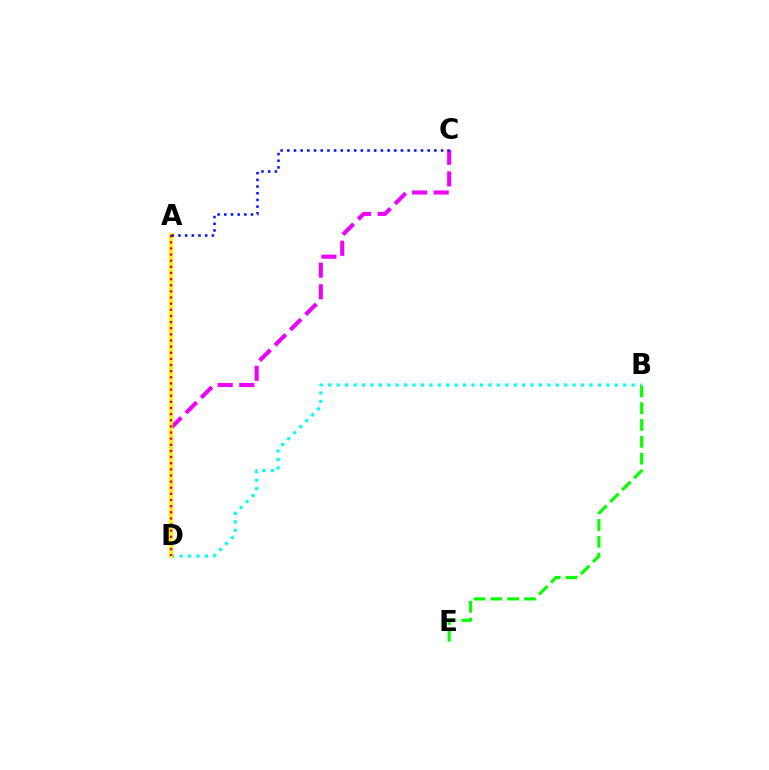{('B', 'D'): [{'color': '#00fff6', 'line_style': 'dotted', 'thickness': 2.29}], ('C', 'D'): [{'color': '#ee00ff', 'line_style': 'dashed', 'thickness': 2.94}], ('A', 'D'): [{'color': '#fcf500', 'line_style': 'solid', 'thickness': 2.85}, {'color': '#ff0000', 'line_style': 'dotted', 'thickness': 1.67}], ('A', 'C'): [{'color': '#0010ff', 'line_style': 'dotted', 'thickness': 1.82}], ('B', 'E'): [{'color': '#08ff00', 'line_style': 'dashed', 'thickness': 2.28}]}